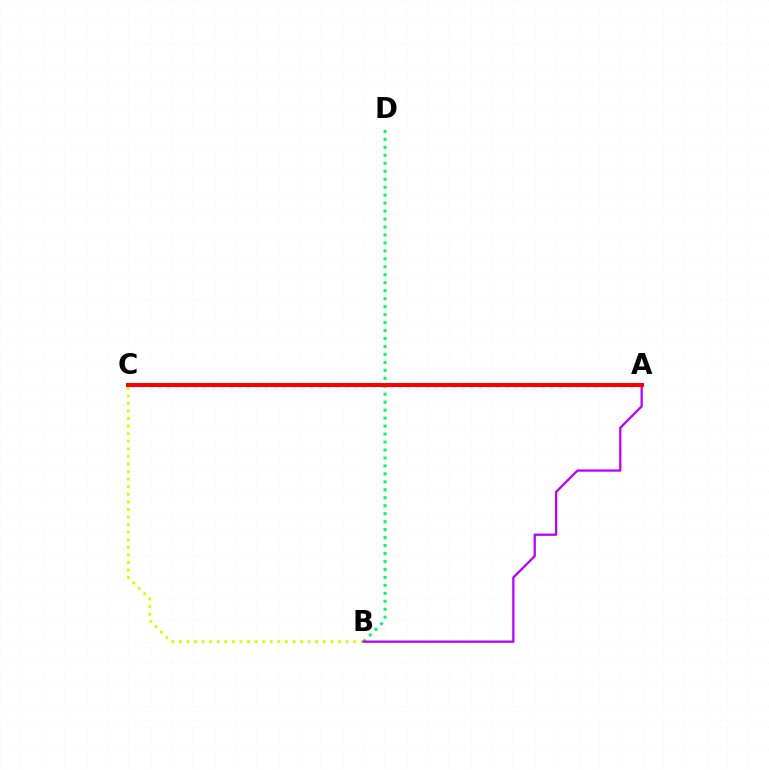{('B', 'C'): [{'color': '#d1ff00', 'line_style': 'dotted', 'thickness': 2.06}], ('B', 'D'): [{'color': '#00ff5c', 'line_style': 'dotted', 'thickness': 2.16}], ('A', 'C'): [{'color': '#0074ff', 'line_style': 'dotted', 'thickness': 2.42}, {'color': '#ff0000', 'line_style': 'solid', 'thickness': 2.89}], ('A', 'B'): [{'color': '#b900ff', 'line_style': 'solid', 'thickness': 1.63}]}